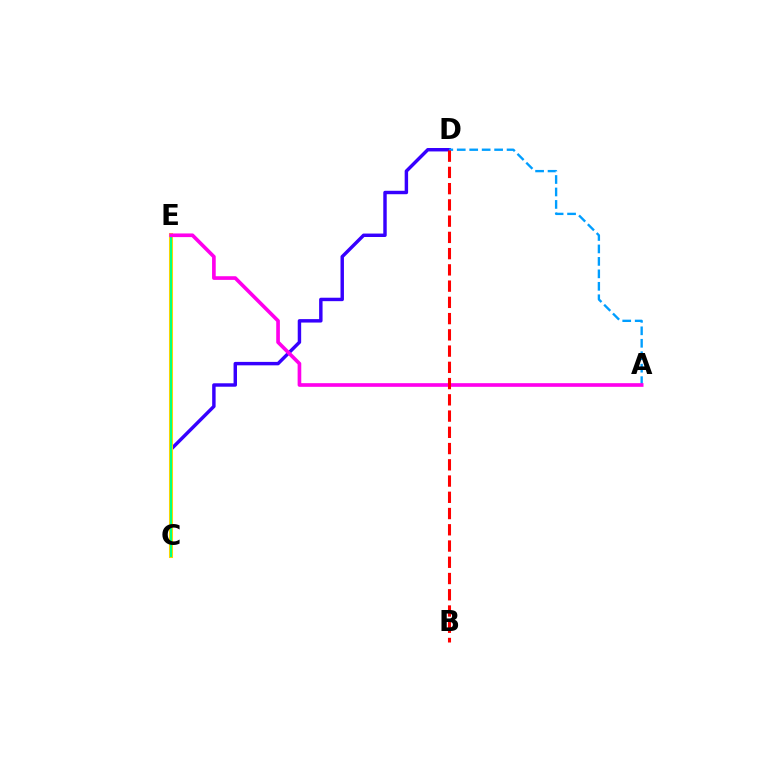{('C', 'D'): [{'color': '#3700ff', 'line_style': 'solid', 'thickness': 2.48}], ('C', 'E'): [{'color': '#4fff00', 'line_style': 'dotted', 'thickness': 1.87}, {'color': '#ffd500', 'line_style': 'solid', 'thickness': 2.92}, {'color': '#00ff86', 'line_style': 'solid', 'thickness': 1.5}], ('A', 'D'): [{'color': '#009eff', 'line_style': 'dashed', 'thickness': 1.69}], ('A', 'E'): [{'color': '#ff00ed', 'line_style': 'solid', 'thickness': 2.63}], ('B', 'D'): [{'color': '#ff0000', 'line_style': 'dashed', 'thickness': 2.21}]}